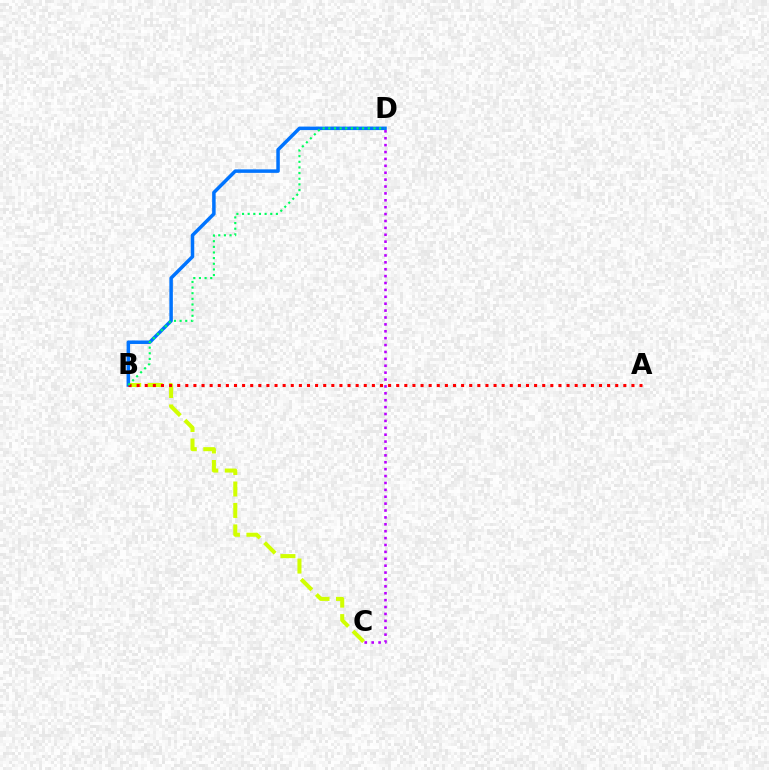{('B', 'C'): [{'color': '#d1ff00', 'line_style': 'dashed', 'thickness': 2.91}], ('B', 'D'): [{'color': '#0074ff', 'line_style': 'solid', 'thickness': 2.52}, {'color': '#00ff5c', 'line_style': 'dotted', 'thickness': 1.53}], ('A', 'B'): [{'color': '#ff0000', 'line_style': 'dotted', 'thickness': 2.2}], ('C', 'D'): [{'color': '#b900ff', 'line_style': 'dotted', 'thickness': 1.87}]}